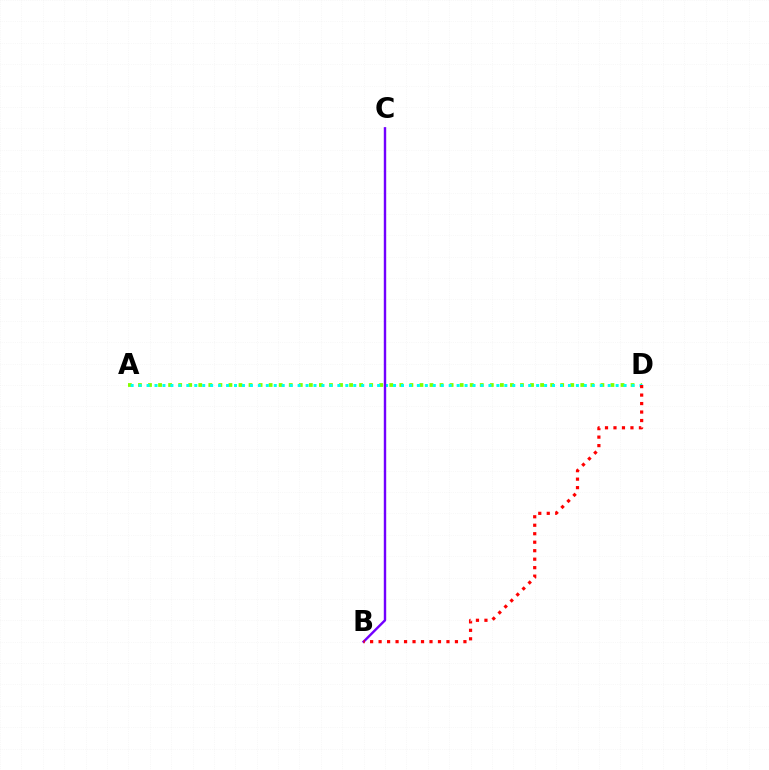{('A', 'D'): [{'color': '#84ff00', 'line_style': 'dotted', 'thickness': 2.73}, {'color': '#00fff6', 'line_style': 'dotted', 'thickness': 2.16}], ('B', 'C'): [{'color': '#7200ff', 'line_style': 'solid', 'thickness': 1.74}], ('B', 'D'): [{'color': '#ff0000', 'line_style': 'dotted', 'thickness': 2.3}]}